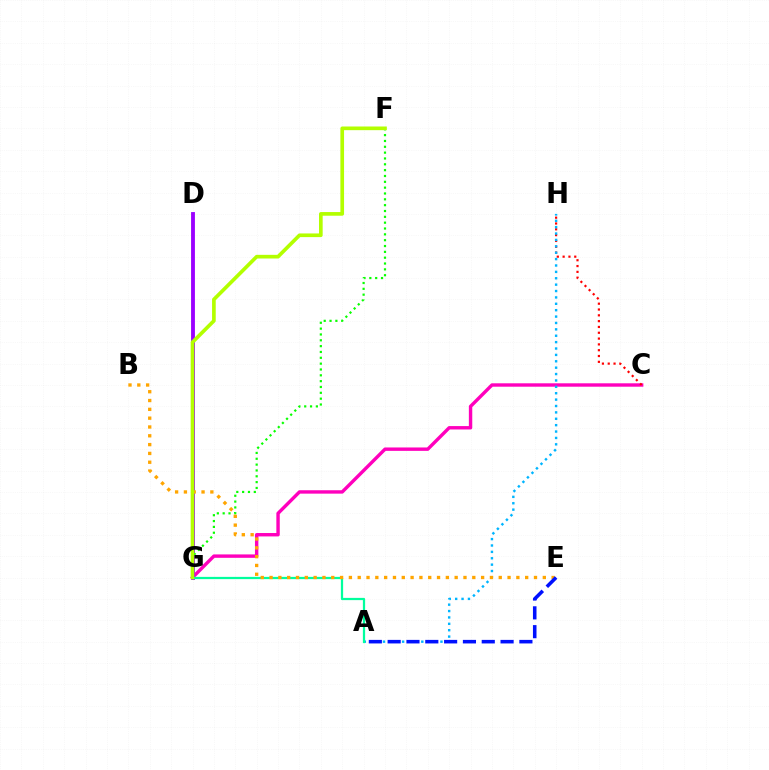{('C', 'G'): [{'color': '#ff00bd', 'line_style': 'solid', 'thickness': 2.45}], ('D', 'G'): [{'color': '#9b00ff', 'line_style': 'solid', 'thickness': 2.77}], ('C', 'H'): [{'color': '#ff0000', 'line_style': 'dotted', 'thickness': 1.58}], ('A', 'H'): [{'color': '#00b5ff', 'line_style': 'dotted', 'thickness': 1.74}], ('F', 'G'): [{'color': '#08ff00', 'line_style': 'dotted', 'thickness': 1.59}, {'color': '#b3ff00', 'line_style': 'solid', 'thickness': 2.64}], ('A', 'G'): [{'color': '#00ff9d', 'line_style': 'solid', 'thickness': 1.61}], ('B', 'E'): [{'color': '#ffa500', 'line_style': 'dotted', 'thickness': 2.39}], ('A', 'E'): [{'color': '#0010ff', 'line_style': 'dashed', 'thickness': 2.56}]}